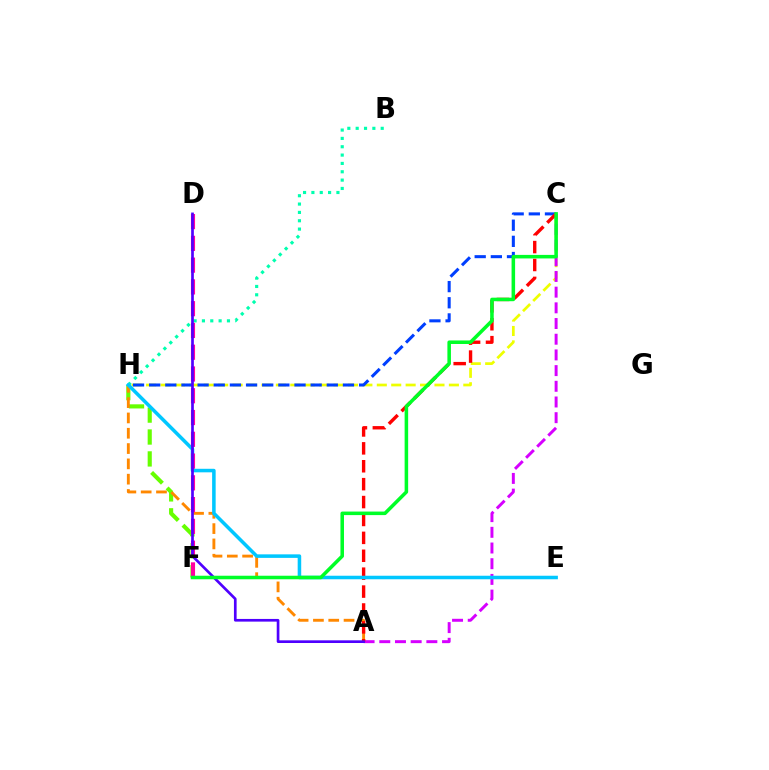{('C', 'H'): [{'color': '#eeff00', 'line_style': 'dashed', 'thickness': 1.96}, {'color': '#003fff', 'line_style': 'dashed', 'thickness': 2.19}], ('B', 'H'): [{'color': '#00ffaf', 'line_style': 'dotted', 'thickness': 2.27}], ('F', 'H'): [{'color': '#66ff00', 'line_style': 'dashed', 'thickness': 2.98}], ('A', 'C'): [{'color': '#d600ff', 'line_style': 'dashed', 'thickness': 2.13}, {'color': '#ff0000', 'line_style': 'dashed', 'thickness': 2.43}], ('A', 'H'): [{'color': '#ff8800', 'line_style': 'dashed', 'thickness': 2.08}], ('E', 'H'): [{'color': '#00c7ff', 'line_style': 'solid', 'thickness': 2.54}], ('D', 'F'): [{'color': '#ff00a0', 'line_style': 'dashed', 'thickness': 2.96}], ('A', 'D'): [{'color': '#4f00ff', 'line_style': 'solid', 'thickness': 1.93}], ('C', 'F'): [{'color': '#00ff27', 'line_style': 'solid', 'thickness': 2.55}]}